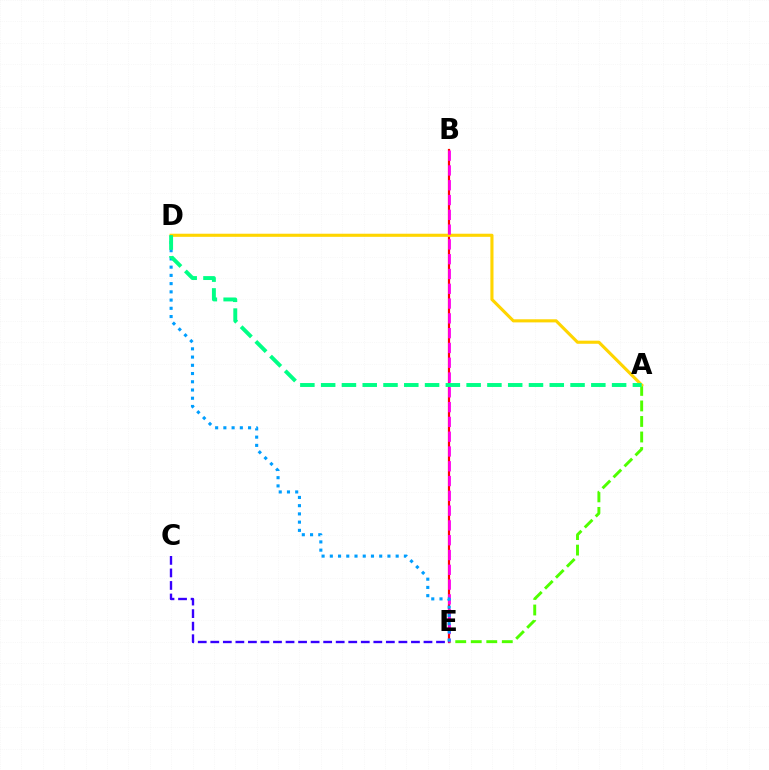{('A', 'E'): [{'color': '#4fff00', 'line_style': 'dashed', 'thickness': 2.11}], ('B', 'E'): [{'color': '#ff0000', 'line_style': 'solid', 'thickness': 1.59}, {'color': '#ff00ed', 'line_style': 'dashed', 'thickness': 2.01}], ('A', 'D'): [{'color': '#ffd500', 'line_style': 'solid', 'thickness': 2.24}, {'color': '#00ff86', 'line_style': 'dashed', 'thickness': 2.82}], ('D', 'E'): [{'color': '#009eff', 'line_style': 'dotted', 'thickness': 2.24}], ('C', 'E'): [{'color': '#3700ff', 'line_style': 'dashed', 'thickness': 1.7}]}